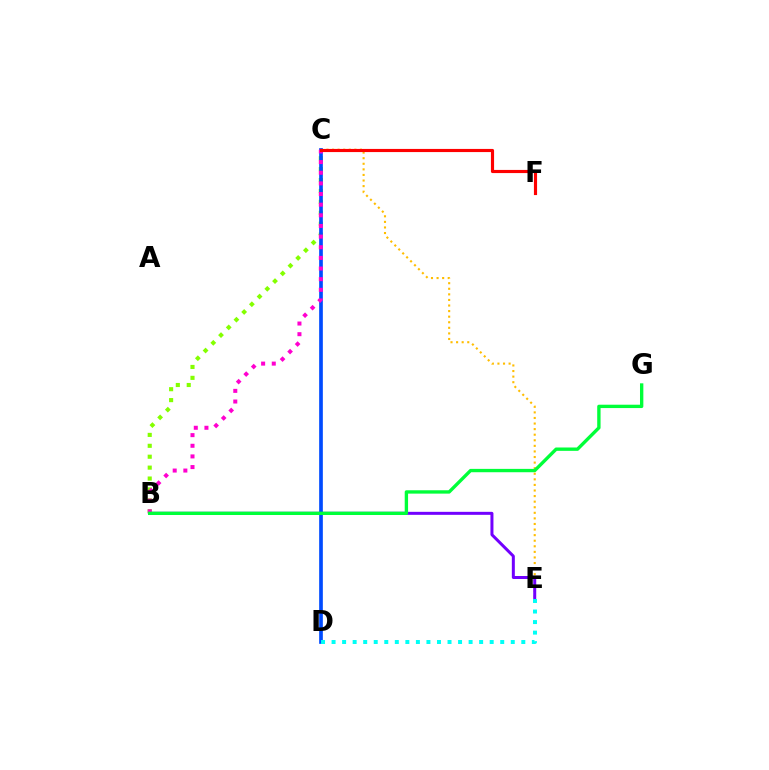{('C', 'E'): [{'color': '#ffbd00', 'line_style': 'dotted', 'thickness': 1.52}], ('B', 'C'): [{'color': '#84ff00', 'line_style': 'dotted', 'thickness': 2.96}, {'color': '#ff00cf', 'line_style': 'dotted', 'thickness': 2.89}], ('B', 'E'): [{'color': '#7200ff', 'line_style': 'solid', 'thickness': 2.16}], ('C', 'D'): [{'color': '#004bff', 'line_style': 'solid', 'thickness': 2.65}], ('D', 'E'): [{'color': '#00fff6', 'line_style': 'dotted', 'thickness': 2.86}], ('B', 'G'): [{'color': '#00ff39', 'line_style': 'solid', 'thickness': 2.41}], ('C', 'F'): [{'color': '#ff0000', 'line_style': 'solid', 'thickness': 2.27}]}